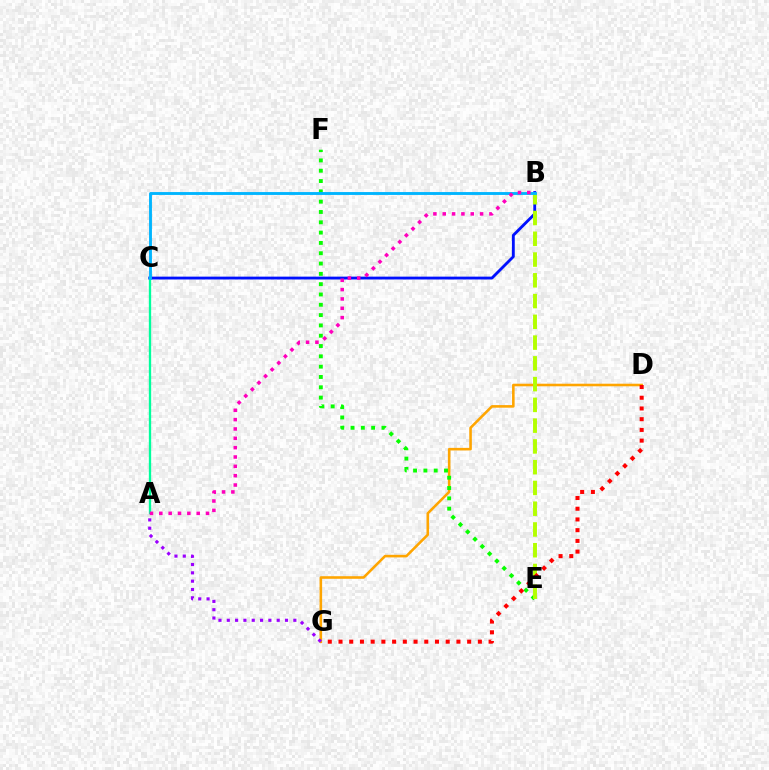{('D', 'G'): [{'color': '#ffa500', 'line_style': 'solid', 'thickness': 1.86}, {'color': '#ff0000', 'line_style': 'dotted', 'thickness': 2.91}], ('E', 'F'): [{'color': '#08ff00', 'line_style': 'dotted', 'thickness': 2.8}], ('B', 'C'): [{'color': '#0010ff', 'line_style': 'solid', 'thickness': 2.04}, {'color': '#00b5ff', 'line_style': 'solid', 'thickness': 2.07}], ('B', 'E'): [{'color': '#b3ff00', 'line_style': 'dashed', 'thickness': 2.82}], ('A', 'C'): [{'color': '#00ff9d', 'line_style': 'solid', 'thickness': 1.68}], ('A', 'G'): [{'color': '#9b00ff', 'line_style': 'dotted', 'thickness': 2.26}], ('A', 'B'): [{'color': '#ff00bd', 'line_style': 'dotted', 'thickness': 2.54}]}